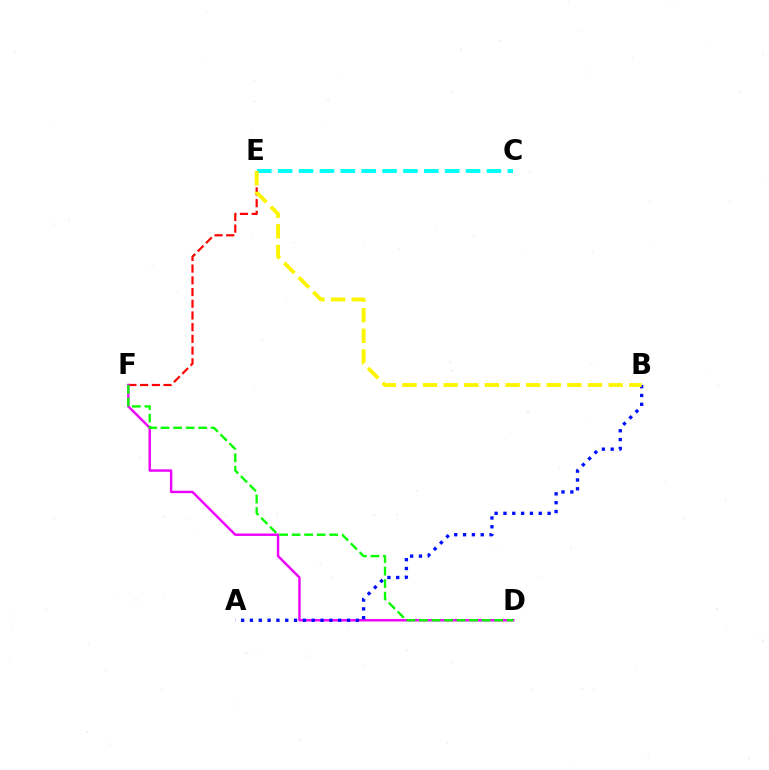{('E', 'F'): [{'color': '#ff0000', 'line_style': 'dashed', 'thickness': 1.59}], ('D', 'F'): [{'color': '#ee00ff', 'line_style': 'solid', 'thickness': 1.74}, {'color': '#08ff00', 'line_style': 'dashed', 'thickness': 1.7}], ('A', 'B'): [{'color': '#0010ff', 'line_style': 'dotted', 'thickness': 2.4}], ('C', 'E'): [{'color': '#00fff6', 'line_style': 'dashed', 'thickness': 2.84}], ('B', 'E'): [{'color': '#fcf500', 'line_style': 'dashed', 'thickness': 2.8}]}